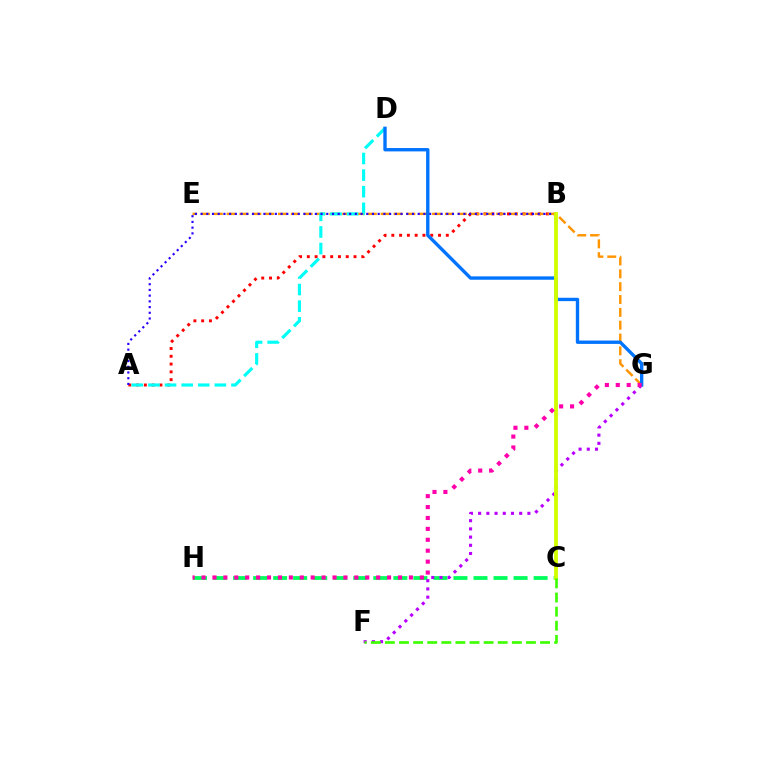{('A', 'B'): [{'color': '#ff0000', 'line_style': 'dotted', 'thickness': 2.11}, {'color': '#2500ff', 'line_style': 'dotted', 'thickness': 1.55}], ('E', 'G'): [{'color': '#ff9400', 'line_style': 'dashed', 'thickness': 1.74}], ('C', 'H'): [{'color': '#00ff5c', 'line_style': 'dashed', 'thickness': 2.72}], ('A', 'D'): [{'color': '#00fff6', 'line_style': 'dashed', 'thickness': 2.26}], ('F', 'G'): [{'color': '#b900ff', 'line_style': 'dotted', 'thickness': 2.23}], ('D', 'G'): [{'color': '#0074ff', 'line_style': 'solid', 'thickness': 2.42}], ('B', 'C'): [{'color': '#d1ff00', 'line_style': 'solid', 'thickness': 2.78}], ('G', 'H'): [{'color': '#ff00ac', 'line_style': 'dotted', 'thickness': 2.97}], ('C', 'F'): [{'color': '#3dff00', 'line_style': 'dashed', 'thickness': 1.92}]}